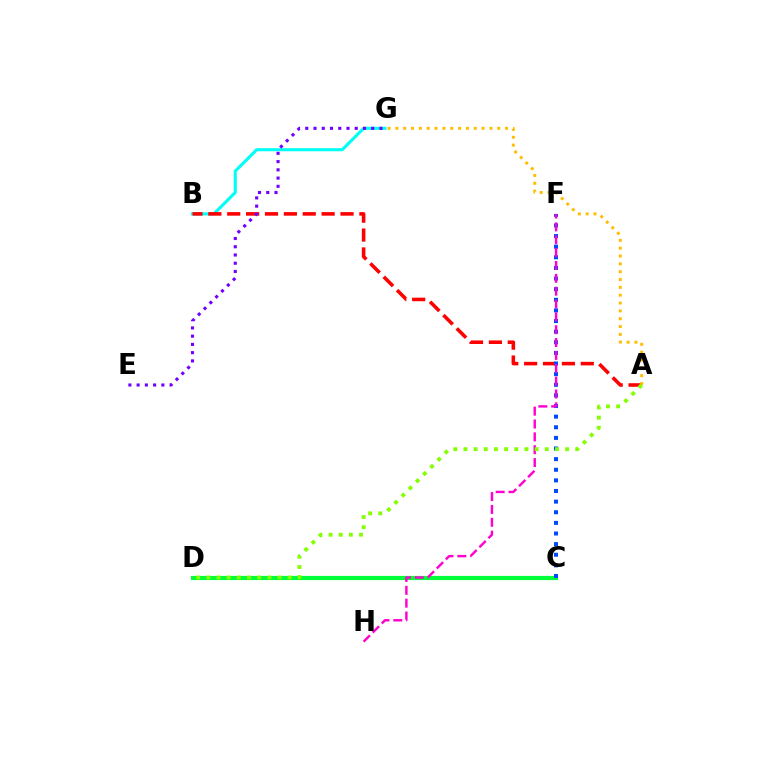{('C', 'D'): [{'color': '#00ff39', 'line_style': 'solid', 'thickness': 3.0}], ('B', 'G'): [{'color': '#00fff6', 'line_style': 'solid', 'thickness': 2.22}], ('A', 'B'): [{'color': '#ff0000', 'line_style': 'dashed', 'thickness': 2.57}], ('C', 'F'): [{'color': '#004bff', 'line_style': 'dotted', 'thickness': 2.89}], ('A', 'G'): [{'color': '#ffbd00', 'line_style': 'dotted', 'thickness': 2.13}], ('F', 'H'): [{'color': '#ff00cf', 'line_style': 'dashed', 'thickness': 1.75}], ('A', 'D'): [{'color': '#84ff00', 'line_style': 'dotted', 'thickness': 2.76}], ('E', 'G'): [{'color': '#7200ff', 'line_style': 'dotted', 'thickness': 2.24}]}